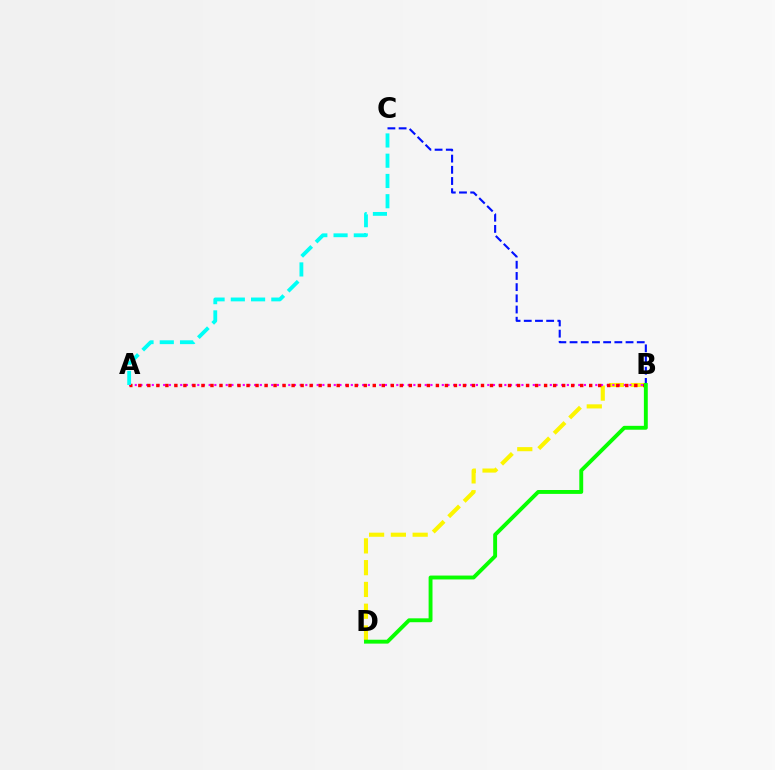{('B', 'D'): [{'color': '#fcf500', 'line_style': 'dashed', 'thickness': 2.96}, {'color': '#08ff00', 'line_style': 'solid', 'thickness': 2.8}], ('A', 'B'): [{'color': '#ee00ff', 'line_style': 'dotted', 'thickness': 1.54}, {'color': '#ff0000', 'line_style': 'dotted', 'thickness': 2.45}], ('B', 'C'): [{'color': '#0010ff', 'line_style': 'dashed', 'thickness': 1.52}], ('A', 'C'): [{'color': '#00fff6', 'line_style': 'dashed', 'thickness': 2.75}]}